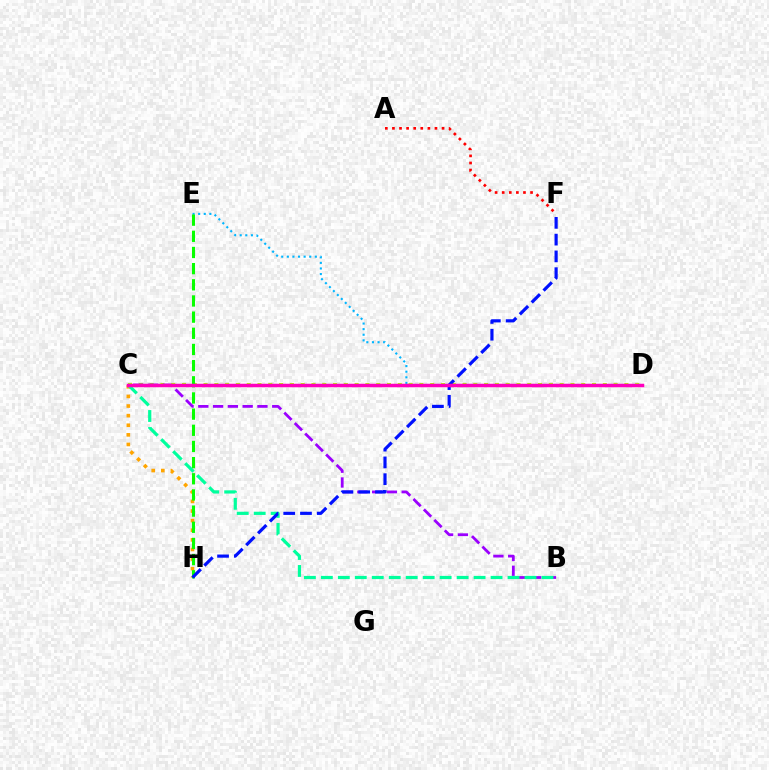{('D', 'E'): [{'color': '#00b5ff', 'line_style': 'dotted', 'thickness': 1.52}], ('C', 'D'): [{'color': '#b3ff00', 'line_style': 'dotted', 'thickness': 2.93}, {'color': '#ff00bd', 'line_style': 'solid', 'thickness': 2.52}], ('B', 'C'): [{'color': '#9b00ff', 'line_style': 'dashed', 'thickness': 2.01}, {'color': '#00ff9d', 'line_style': 'dashed', 'thickness': 2.31}], ('C', 'H'): [{'color': '#ffa500', 'line_style': 'dotted', 'thickness': 2.61}], ('A', 'F'): [{'color': '#ff0000', 'line_style': 'dotted', 'thickness': 1.93}], ('E', 'H'): [{'color': '#08ff00', 'line_style': 'dashed', 'thickness': 2.2}], ('F', 'H'): [{'color': '#0010ff', 'line_style': 'dashed', 'thickness': 2.28}]}